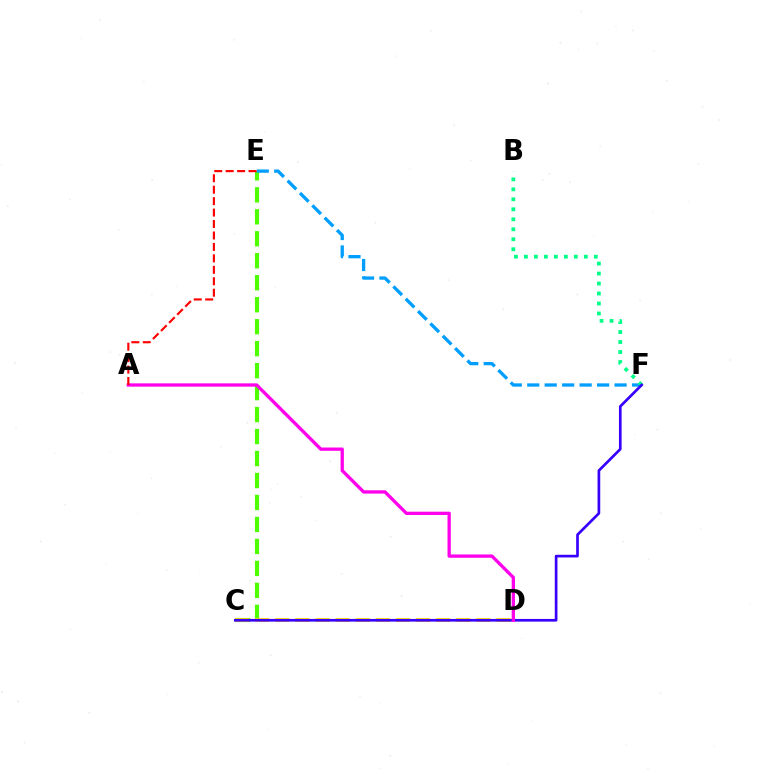{('C', 'E'): [{'color': '#4fff00', 'line_style': 'dashed', 'thickness': 2.99}], ('E', 'F'): [{'color': '#009eff', 'line_style': 'dashed', 'thickness': 2.37}], ('B', 'F'): [{'color': '#00ff86', 'line_style': 'dotted', 'thickness': 2.71}], ('C', 'D'): [{'color': '#ffd500', 'line_style': 'dashed', 'thickness': 2.73}], ('C', 'F'): [{'color': '#3700ff', 'line_style': 'solid', 'thickness': 1.93}], ('A', 'D'): [{'color': '#ff00ed', 'line_style': 'solid', 'thickness': 2.38}], ('A', 'E'): [{'color': '#ff0000', 'line_style': 'dashed', 'thickness': 1.55}]}